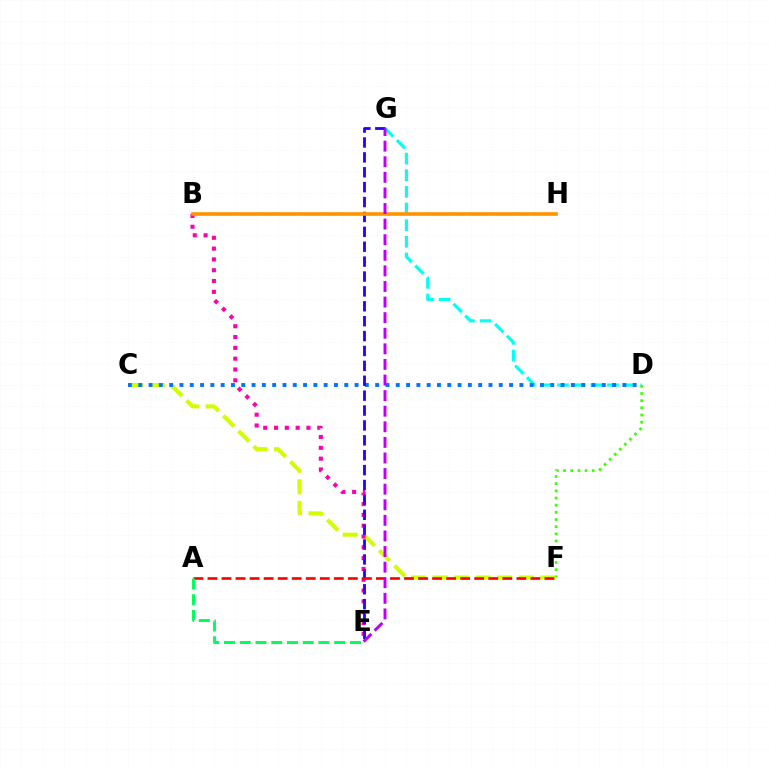{('C', 'F'): [{'color': '#d1ff00', 'line_style': 'dashed', 'thickness': 2.92}], ('D', 'G'): [{'color': '#00fff6', 'line_style': 'dashed', 'thickness': 2.26}], ('C', 'D'): [{'color': '#0074ff', 'line_style': 'dotted', 'thickness': 2.8}], ('B', 'E'): [{'color': '#ff00ac', 'line_style': 'dotted', 'thickness': 2.94}], ('E', 'G'): [{'color': '#2500ff', 'line_style': 'dashed', 'thickness': 2.02}, {'color': '#b900ff', 'line_style': 'dashed', 'thickness': 2.12}], ('A', 'F'): [{'color': '#ff0000', 'line_style': 'dashed', 'thickness': 1.91}], ('D', 'F'): [{'color': '#3dff00', 'line_style': 'dotted', 'thickness': 1.95}], ('B', 'H'): [{'color': '#ff9400', 'line_style': 'solid', 'thickness': 2.6}], ('A', 'E'): [{'color': '#00ff5c', 'line_style': 'dashed', 'thickness': 2.14}]}